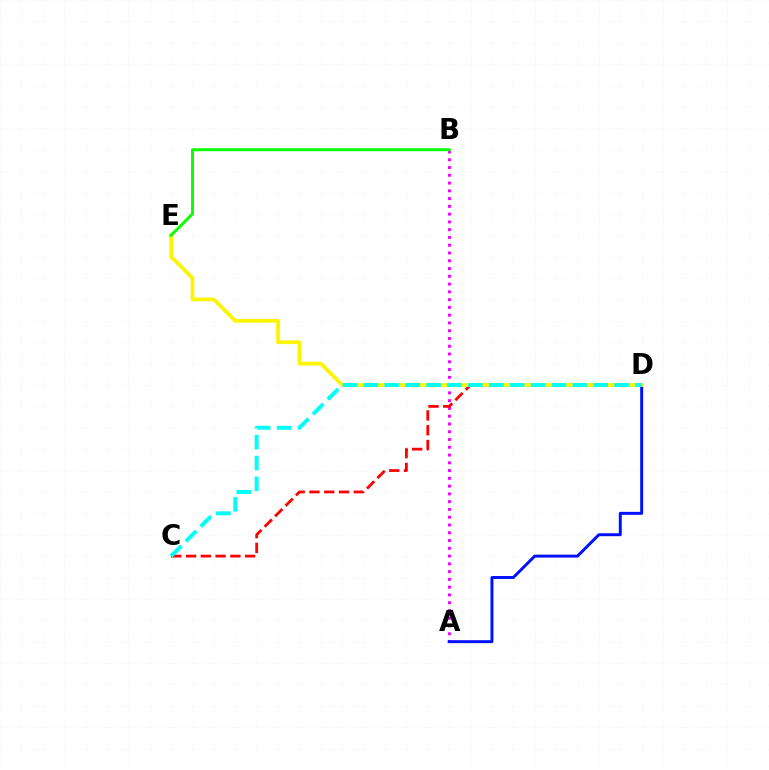{('A', 'B'): [{'color': '#ee00ff', 'line_style': 'dotted', 'thickness': 2.11}], ('C', 'D'): [{'color': '#ff0000', 'line_style': 'dashed', 'thickness': 2.01}, {'color': '#00fff6', 'line_style': 'dashed', 'thickness': 2.84}], ('A', 'D'): [{'color': '#0010ff', 'line_style': 'solid', 'thickness': 2.12}], ('D', 'E'): [{'color': '#fcf500', 'line_style': 'solid', 'thickness': 2.71}], ('B', 'E'): [{'color': '#08ff00', 'line_style': 'solid', 'thickness': 2.11}]}